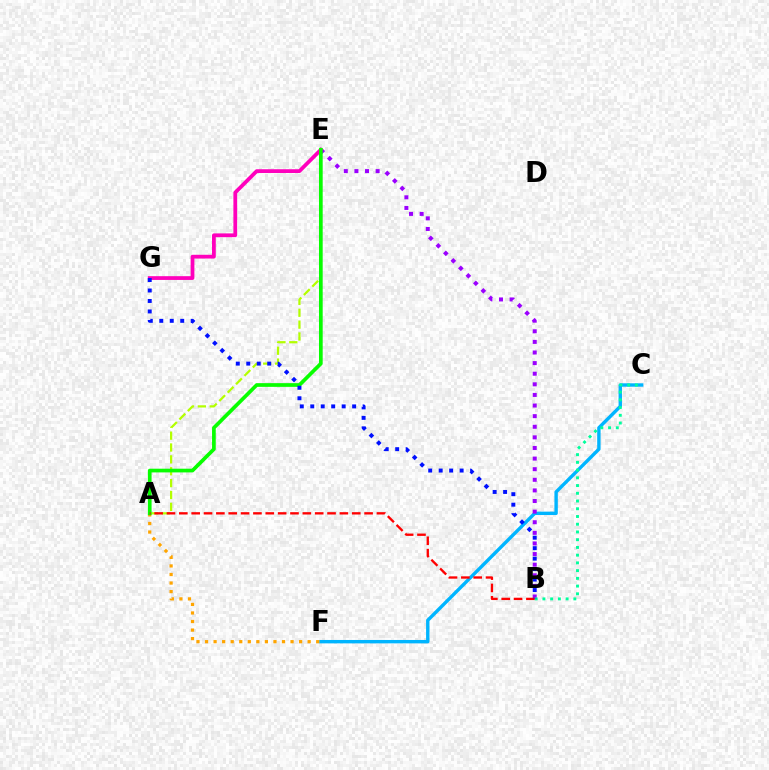{('A', 'E'): [{'color': '#b3ff00', 'line_style': 'dashed', 'thickness': 1.61}, {'color': '#08ff00', 'line_style': 'solid', 'thickness': 2.66}], ('C', 'F'): [{'color': '#00b5ff', 'line_style': 'solid', 'thickness': 2.45}], ('B', 'E'): [{'color': '#9b00ff', 'line_style': 'dotted', 'thickness': 2.88}], ('B', 'C'): [{'color': '#00ff9d', 'line_style': 'dotted', 'thickness': 2.1}], ('A', 'F'): [{'color': '#ffa500', 'line_style': 'dotted', 'thickness': 2.32}], ('E', 'G'): [{'color': '#ff00bd', 'line_style': 'solid', 'thickness': 2.71}], ('A', 'B'): [{'color': '#ff0000', 'line_style': 'dashed', 'thickness': 1.68}], ('B', 'G'): [{'color': '#0010ff', 'line_style': 'dotted', 'thickness': 2.84}]}